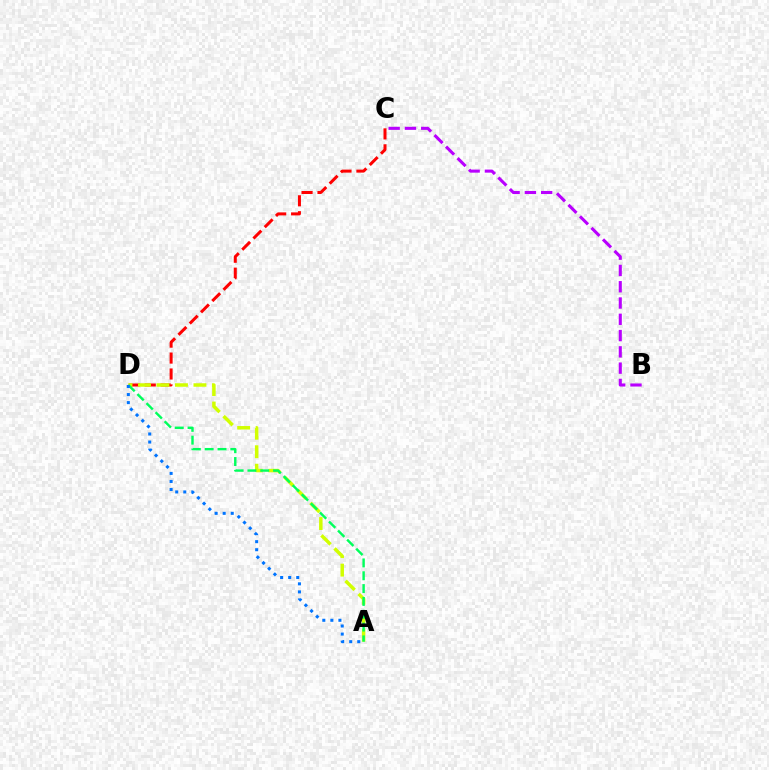{('C', 'D'): [{'color': '#ff0000', 'line_style': 'dashed', 'thickness': 2.16}], ('A', 'D'): [{'color': '#d1ff00', 'line_style': 'dashed', 'thickness': 2.51}, {'color': '#00ff5c', 'line_style': 'dashed', 'thickness': 1.74}, {'color': '#0074ff', 'line_style': 'dotted', 'thickness': 2.19}], ('B', 'C'): [{'color': '#b900ff', 'line_style': 'dashed', 'thickness': 2.21}]}